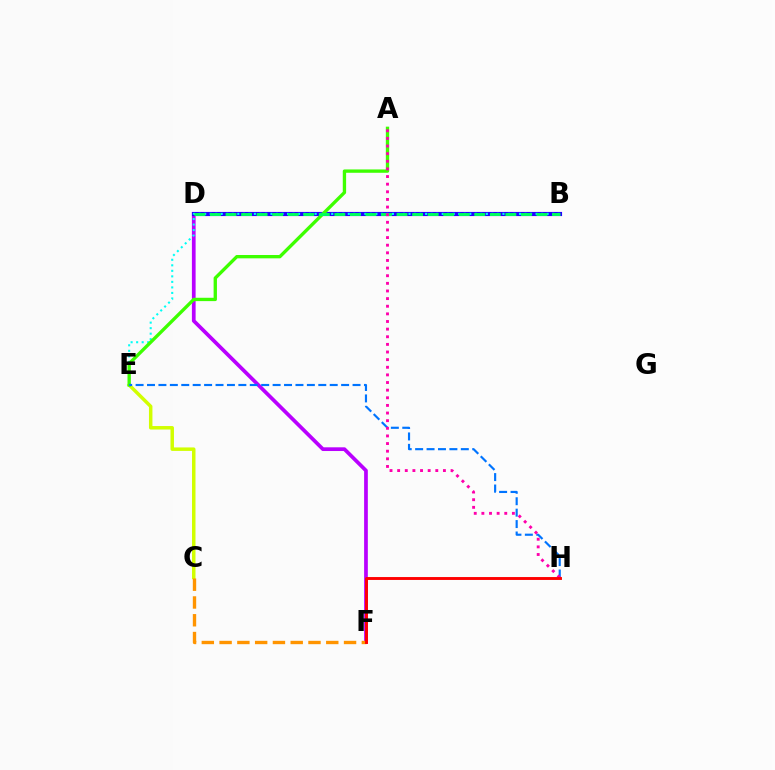{('C', 'E'): [{'color': '#d1ff00', 'line_style': 'solid', 'thickness': 2.5}], ('D', 'F'): [{'color': '#b900ff', 'line_style': 'solid', 'thickness': 2.67}], ('B', 'D'): [{'color': '#2500ff', 'line_style': 'solid', 'thickness': 2.98}, {'color': '#00ff5c', 'line_style': 'dashed', 'thickness': 2.11}], ('B', 'E'): [{'color': '#00fff6', 'line_style': 'dotted', 'thickness': 1.5}], ('A', 'E'): [{'color': '#3dff00', 'line_style': 'solid', 'thickness': 2.4}], ('E', 'H'): [{'color': '#0074ff', 'line_style': 'dashed', 'thickness': 1.55}], ('C', 'F'): [{'color': '#ff9400', 'line_style': 'dashed', 'thickness': 2.42}], ('A', 'H'): [{'color': '#ff00ac', 'line_style': 'dotted', 'thickness': 2.07}], ('F', 'H'): [{'color': '#ff0000', 'line_style': 'solid', 'thickness': 2.09}]}